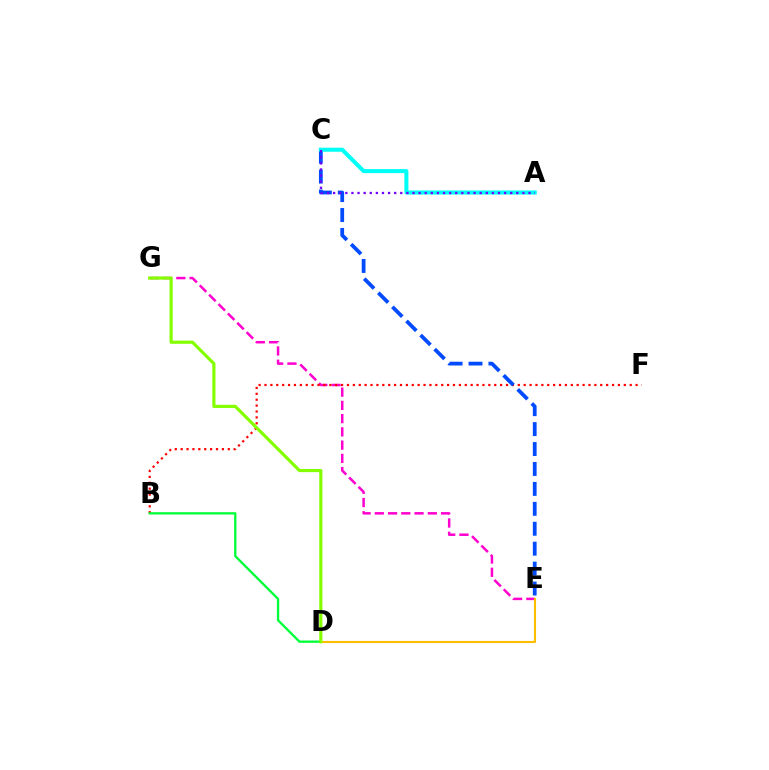{('E', 'G'): [{'color': '#ff00cf', 'line_style': 'dashed', 'thickness': 1.8}], ('B', 'F'): [{'color': '#ff0000', 'line_style': 'dotted', 'thickness': 1.6}], ('C', 'E'): [{'color': '#004bff', 'line_style': 'dashed', 'thickness': 2.71}], ('B', 'D'): [{'color': '#00ff39', 'line_style': 'solid', 'thickness': 1.67}], ('D', 'E'): [{'color': '#ffbd00', 'line_style': 'solid', 'thickness': 1.52}], ('A', 'C'): [{'color': '#00fff6', 'line_style': 'solid', 'thickness': 2.91}, {'color': '#7200ff', 'line_style': 'dotted', 'thickness': 1.66}], ('D', 'G'): [{'color': '#84ff00', 'line_style': 'solid', 'thickness': 2.28}]}